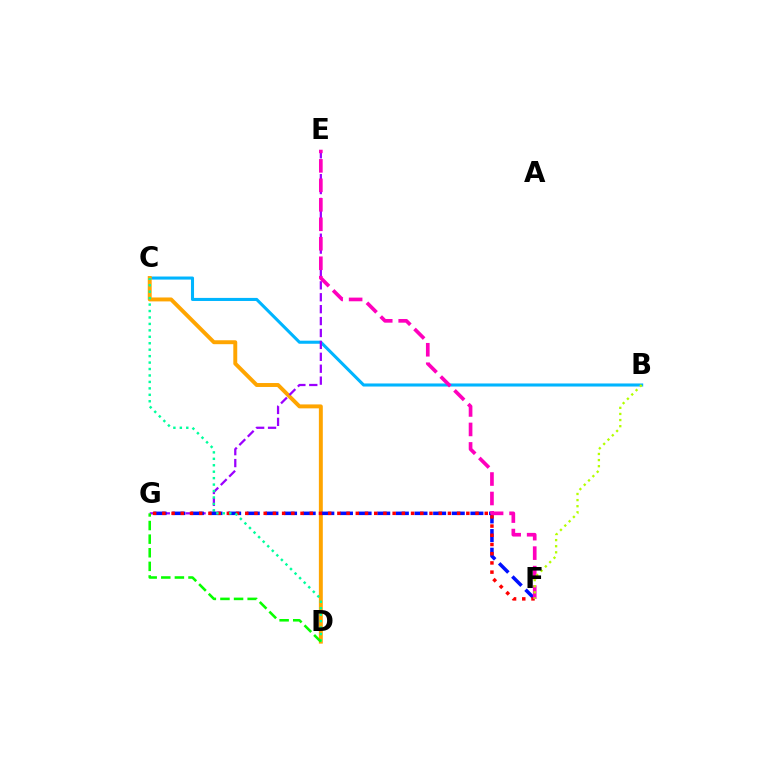{('B', 'C'): [{'color': '#00b5ff', 'line_style': 'solid', 'thickness': 2.21}], ('C', 'D'): [{'color': '#ffa500', 'line_style': 'solid', 'thickness': 2.83}, {'color': '#00ff9d', 'line_style': 'dotted', 'thickness': 1.75}], ('E', 'G'): [{'color': '#9b00ff', 'line_style': 'dashed', 'thickness': 1.62}], ('F', 'G'): [{'color': '#0010ff', 'line_style': 'dashed', 'thickness': 2.53}, {'color': '#ff0000', 'line_style': 'dotted', 'thickness': 2.5}], ('E', 'F'): [{'color': '#ff00bd', 'line_style': 'dashed', 'thickness': 2.65}], ('D', 'G'): [{'color': '#08ff00', 'line_style': 'dashed', 'thickness': 1.85}], ('B', 'F'): [{'color': '#b3ff00', 'line_style': 'dotted', 'thickness': 1.66}]}